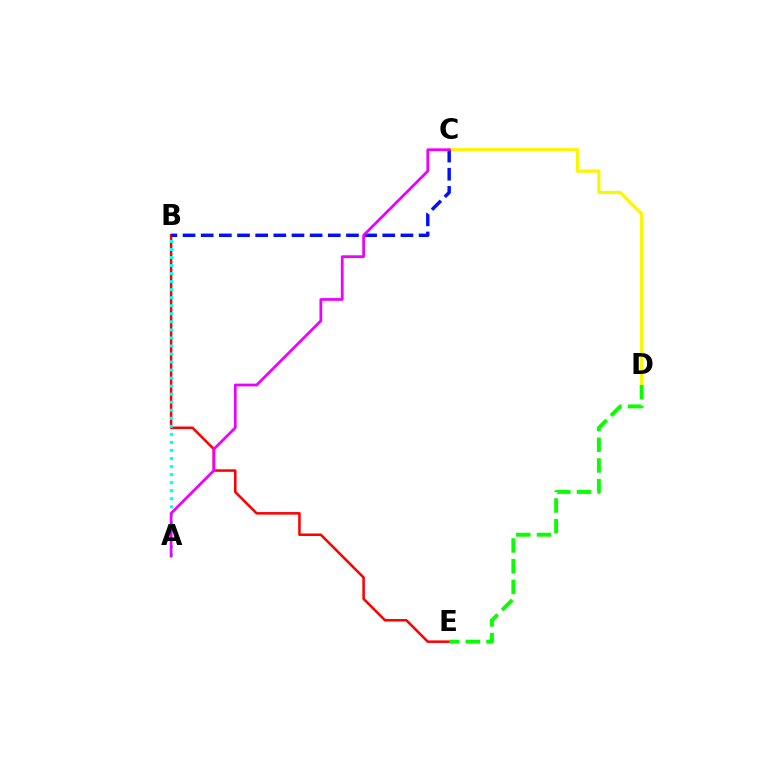{('C', 'D'): [{'color': '#fcf500', 'line_style': 'solid', 'thickness': 2.31}], ('B', 'E'): [{'color': '#ff0000', 'line_style': 'solid', 'thickness': 1.83}], ('B', 'C'): [{'color': '#0010ff', 'line_style': 'dashed', 'thickness': 2.47}], ('A', 'B'): [{'color': '#00fff6', 'line_style': 'dotted', 'thickness': 2.18}], ('D', 'E'): [{'color': '#08ff00', 'line_style': 'dashed', 'thickness': 2.81}], ('A', 'C'): [{'color': '#ee00ff', 'line_style': 'solid', 'thickness': 1.98}]}